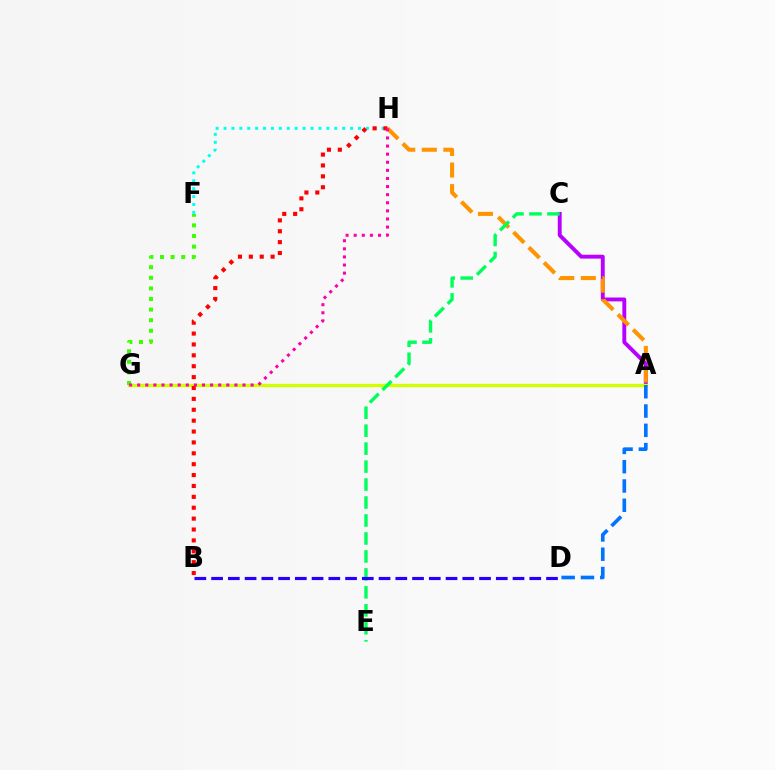{('A', 'C'): [{'color': '#b900ff', 'line_style': 'solid', 'thickness': 2.8}], ('A', 'G'): [{'color': '#d1ff00', 'line_style': 'solid', 'thickness': 2.39}], ('F', 'H'): [{'color': '#00fff6', 'line_style': 'dotted', 'thickness': 2.15}], ('A', 'H'): [{'color': '#ff9400', 'line_style': 'dashed', 'thickness': 2.93}], ('C', 'E'): [{'color': '#00ff5c', 'line_style': 'dashed', 'thickness': 2.44}], ('B', 'H'): [{'color': '#ff0000', 'line_style': 'dotted', 'thickness': 2.96}], ('F', 'G'): [{'color': '#3dff00', 'line_style': 'dotted', 'thickness': 2.88}], ('A', 'D'): [{'color': '#0074ff', 'line_style': 'dashed', 'thickness': 2.62}], ('G', 'H'): [{'color': '#ff00ac', 'line_style': 'dotted', 'thickness': 2.2}], ('B', 'D'): [{'color': '#2500ff', 'line_style': 'dashed', 'thickness': 2.27}]}